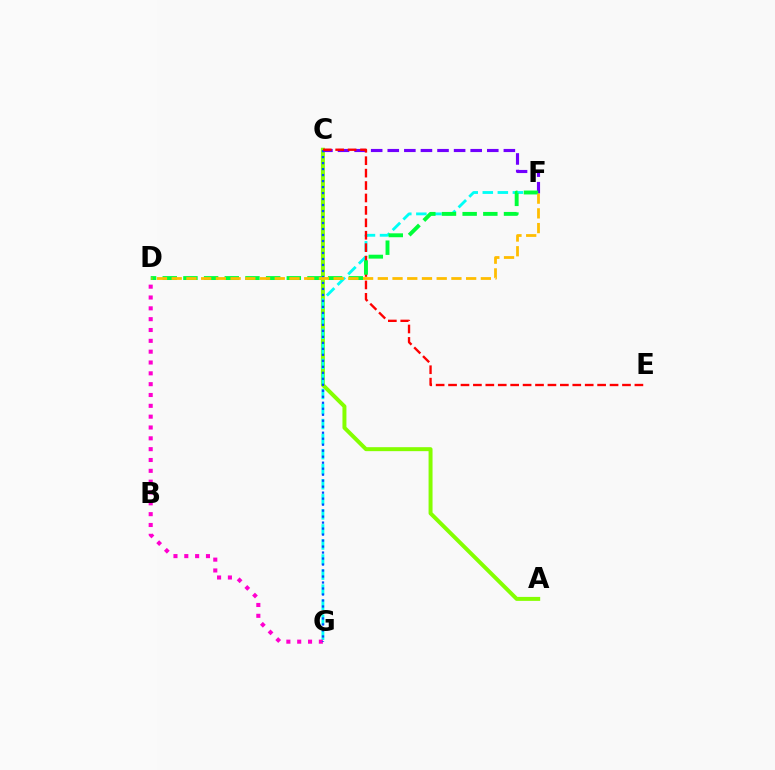{('A', 'C'): [{'color': '#84ff00', 'line_style': 'solid', 'thickness': 2.86}], ('F', 'G'): [{'color': '#00fff6', 'line_style': 'dashed', 'thickness': 2.04}], ('D', 'G'): [{'color': '#ff00cf', 'line_style': 'dotted', 'thickness': 2.94}], ('C', 'F'): [{'color': '#7200ff', 'line_style': 'dashed', 'thickness': 2.25}], ('C', 'G'): [{'color': '#004bff', 'line_style': 'dotted', 'thickness': 1.63}], ('C', 'E'): [{'color': '#ff0000', 'line_style': 'dashed', 'thickness': 1.69}], ('D', 'F'): [{'color': '#00ff39', 'line_style': 'dashed', 'thickness': 2.81}, {'color': '#ffbd00', 'line_style': 'dashed', 'thickness': 2.0}]}